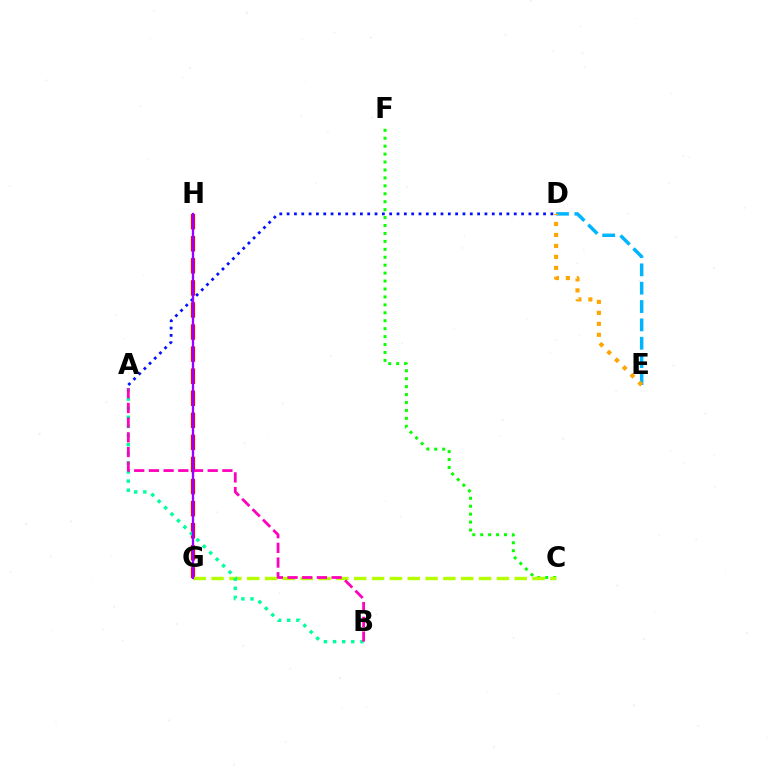{('C', 'F'): [{'color': '#08ff00', 'line_style': 'dotted', 'thickness': 2.16}], ('G', 'H'): [{'color': '#ff0000', 'line_style': 'dashed', 'thickness': 3.0}, {'color': '#9b00ff', 'line_style': 'solid', 'thickness': 1.67}], ('D', 'E'): [{'color': '#00b5ff', 'line_style': 'dashed', 'thickness': 2.49}, {'color': '#ffa500', 'line_style': 'dotted', 'thickness': 2.98}], ('C', 'G'): [{'color': '#b3ff00', 'line_style': 'dashed', 'thickness': 2.42}], ('A', 'B'): [{'color': '#00ff9d', 'line_style': 'dotted', 'thickness': 2.48}, {'color': '#ff00bd', 'line_style': 'dashed', 'thickness': 2.0}], ('A', 'D'): [{'color': '#0010ff', 'line_style': 'dotted', 'thickness': 1.99}]}